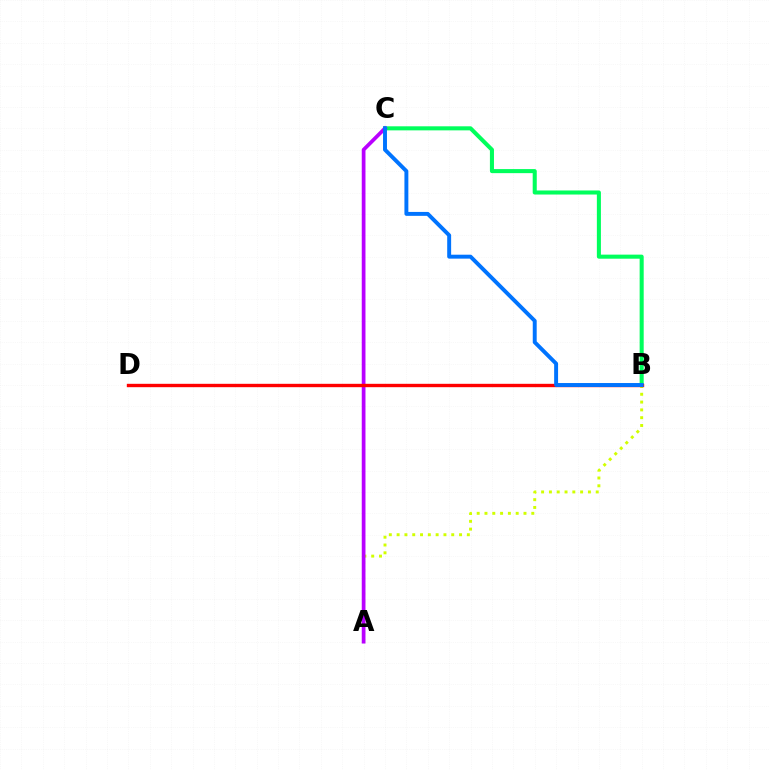{('B', 'C'): [{'color': '#00ff5c', 'line_style': 'solid', 'thickness': 2.92}, {'color': '#0074ff', 'line_style': 'solid', 'thickness': 2.83}], ('A', 'B'): [{'color': '#d1ff00', 'line_style': 'dotted', 'thickness': 2.12}], ('A', 'C'): [{'color': '#b900ff', 'line_style': 'solid', 'thickness': 2.68}], ('B', 'D'): [{'color': '#ff0000', 'line_style': 'solid', 'thickness': 2.43}]}